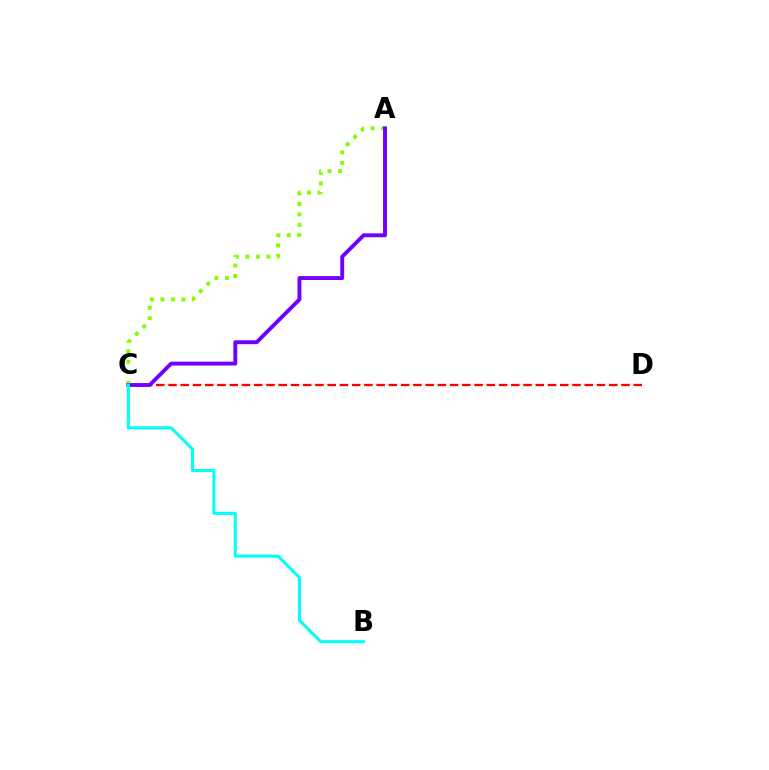{('A', 'C'): [{'color': '#84ff00', 'line_style': 'dotted', 'thickness': 2.85}, {'color': '#7200ff', 'line_style': 'solid', 'thickness': 2.81}], ('C', 'D'): [{'color': '#ff0000', 'line_style': 'dashed', 'thickness': 1.66}], ('B', 'C'): [{'color': '#00fff6', 'line_style': 'solid', 'thickness': 2.2}]}